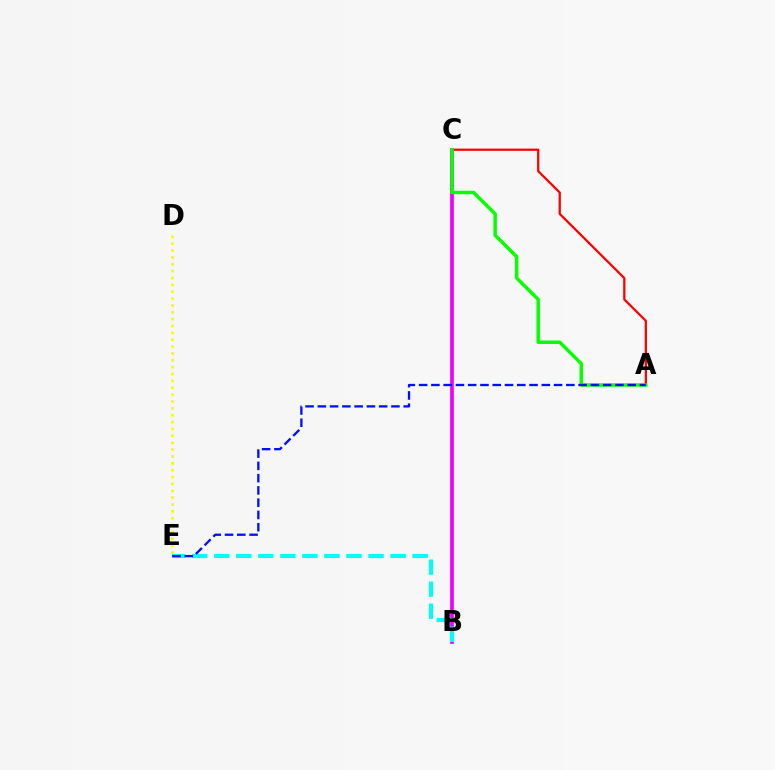{('A', 'C'): [{'color': '#ff0000', 'line_style': 'solid', 'thickness': 1.63}, {'color': '#08ff00', 'line_style': 'solid', 'thickness': 2.5}], ('B', 'C'): [{'color': '#ee00ff', 'line_style': 'solid', 'thickness': 2.66}], ('D', 'E'): [{'color': '#fcf500', 'line_style': 'dotted', 'thickness': 1.86}], ('B', 'E'): [{'color': '#00fff6', 'line_style': 'dashed', 'thickness': 2.99}], ('A', 'E'): [{'color': '#0010ff', 'line_style': 'dashed', 'thickness': 1.67}]}